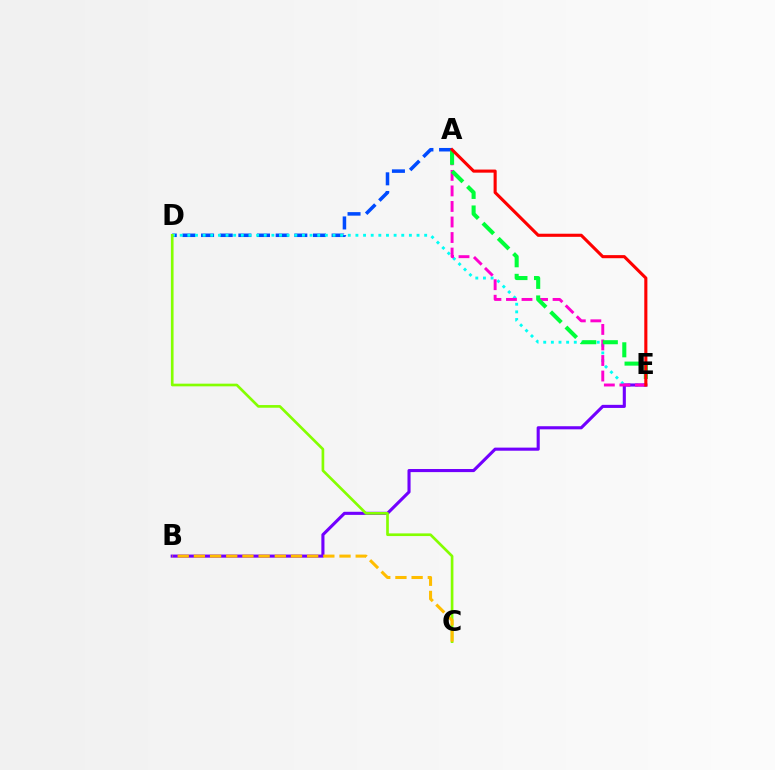{('A', 'D'): [{'color': '#004bff', 'line_style': 'dashed', 'thickness': 2.53}], ('D', 'E'): [{'color': '#00fff6', 'line_style': 'dotted', 'thickness': 2.08}], ('B', 'E'): [{'color': '#7200ff', 'line_style': 'solid', 'thickness': 2.23}], ('A', 'E'): [{'color': '#ff00cf', 'line_style': 'dashed', 'thickness': 2.11}, {'color': '#00ff39', 'line_style': 'dashed', 'thickness': 2.93}, {'color': '#ff0000', 'line_style': 'solid', 'thickness': 2.23}], ('C', 'D'): [{'color': '#84ff00', 'line_style': 'solid', 'thickness': 1.93}], ('B', 'C'): [{'color': '#ffbd00', 'line_style': 'dashed', 'thickness': 2.2}]}